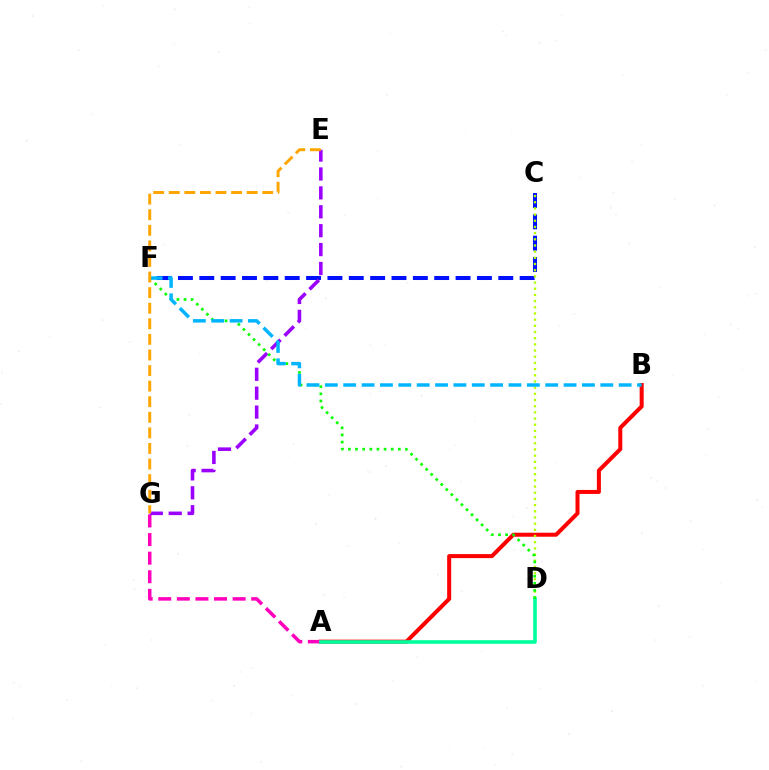{('A', 'B'): [{'color': '#ff0000', 'line_style': 'solid', 'thickness': 2.89}], ('A', 'G'): [{'color': '#ff00bd', 'line_style': 'dashed', 'thickness': 2.53}], ('C', 'F'): [{'color': '#0010ff', 'line_style': 'dashed', 'thickness': 2.9}], ('E', 'G'): [{'color': '#9b00ff', 'line_style': 'dashed', 'thickness': 2.57}, {'color': '#ffa500', 'line_style': 'dashed', 'thickness': 2.12}], ('C', 'D'): [{'color': '#b3ff00', 'line_style': 'dotted', 'thickness': 1.68}], ('A', 'D'): [{'color': '#00ff9d', 'line_style': 'solid', 'thickness': 2.61}], ('D', 'F'): [{'color': '#08ff00', 'line_style': 'dotted', 'thickness': 1.94}], ('B', 'F'): [{'color': '#00b5ff', 'line_style': 'dashed', 'thickness': 2.49}]}